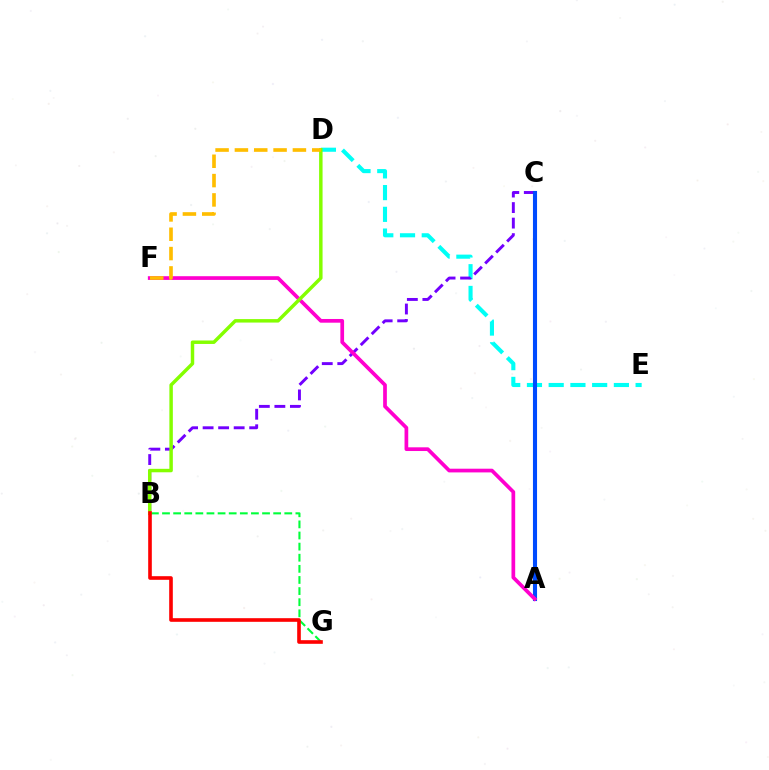{('B', 'G'): [{'color': '#00ff39', 'line_style': 'dashed', 'thickness': 1.51}, {'color': '#ff0000', 'line_style': 'solid', 'thickness': 2.61}], ('D', 'E'): [{'color': '#00fff6', 'line_style': 'dashed', 'thickness': 2.95}], ('B', 'C'): [{'color': '#7200ff', 'line_style': 'dashed', 'thickness': 2.11}], ('A', 'C'): [{'color': '#004bff', 'line_style': 'solid', 'thickness': 2.95}], ('A', 'F'): [{'color': '#ff00cf', 'line_style': 'solid', 'thickness': 2.67}], ('B', 'D'): [{'color': '#84ff00', 'line_style': 'solid', 'thickness': 2.49}], ('D', 'F'): [{'color': '#ffbd00', 'line_style': 'dashed', 'thickness': 2.63}]}